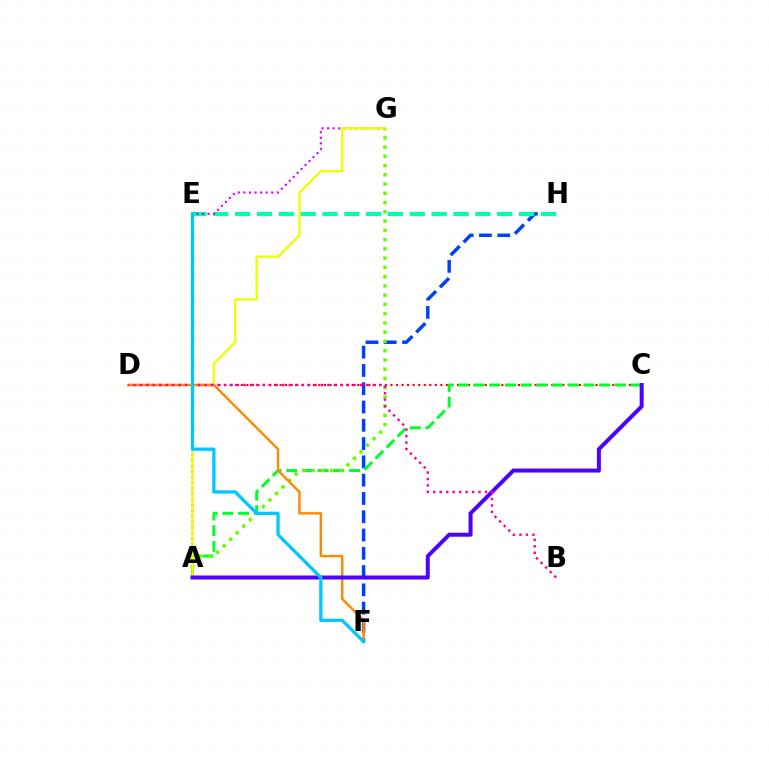{('F', 'H'): [{'color': '#003fff', 'line_style': 'dashed', 'thickness': 2.48}], ('E', 'H'): [{'color': '#00ffaf', 'line_style': 'dashed', 'thickness': 2.97}], ('C', 'D'): [{'color': '#ff0000', 'line_style': 'dotted', 'thickness': 1.51}], ('A', 'C'): [{'color': '#00ff27', 'line_style': 'dashed', 'thickness': 2.13}, {'color': '#4f00ff', 'line_style': 'solid', 'thickness': 2.87}], ('A', 'G'): [{'color': '#66ff00', 'line_style': 'dotted', 'thickness': 2.51}, {'color': '#d600ff', 'line_style': 'dotted', 'thickness': 1.52}, {'color': '#eeff00', 'line_style': 'solid', 'thickness': 1.68}], ('D', 'F'): [{'color': '#ff8800', 'line_style': 'solid', 'thickness': 1.75}], ('B', 'D'): [{'color': '#ff00a0', 'line_style': 'dotted', 'thickness': 1.76}], ('E', 'F'): [{'color': '#00c7ff', 'line_style': 'solid', 'thickness': 2.34}]}